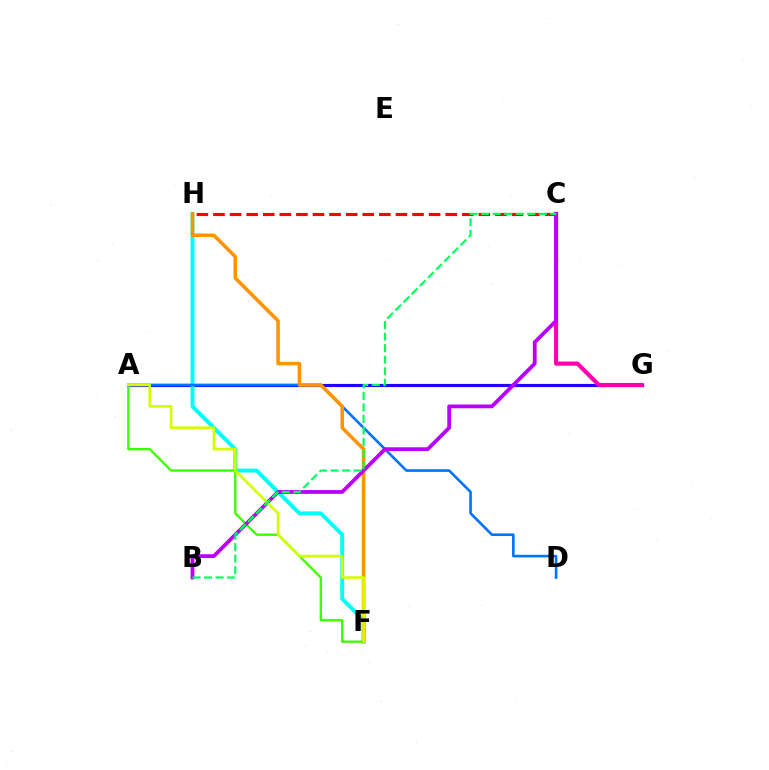{('C', 'H'): [{'color': '#ff0000', 'line_style': 'dashed', 'thickness': 2.25}], ('A', 'G'): [{'color': '#2500ff', 'line_style': 'solid', 'thickness': 2.27}], ('C', 'G'): [{'color': '#ff00ac', 'line_style': 'solid', 'thickness': 2.97}], ('F', 'H'): [{'color': '#00fff6', 'line_style': 'solid', 'thickness': 2.79}, {'color': '#ff9400', 'line_style': 'solid', 'thickness': 2.56}], ('A', 'F'): [{'color': '#3dff00', 'line_style': 'solid', 'thickness': 1.69}, {'color': '#d1ff00', 'line_style': 'solid', 'thickness': 1.88}], ('A', 'D'): [{'color': '#0074ff', 'line_style': 'solid', 'thickness': 1.89}], ('B', 'C'): [{'color': '#b900ff', 'line_style': 'solid', 'thickness': 2.72}, {'color': '#00ff5c', 'line_style': 'dashed', 'thickness': 1.57}]}